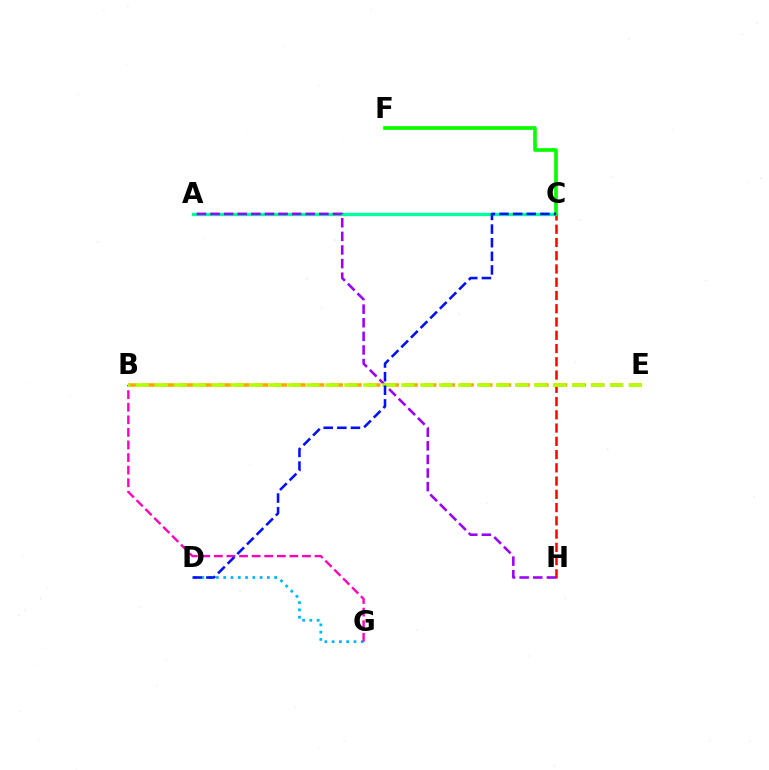{('D', 'G'): [{'color': '#00b5ff', 'line_style': 'dotted', 'thickness': 1.98}], ('A', 'C'): [{'color': '#00ff9d', 'line_style': 'solid', 'thickness': 2.4}], ('C', 'H'): [{'color': '#ff0000', 'line_style': 'dashed', 'thickness': 1.8}], ('B', 'G'): [{'color': '#ff00bd', 'line_style': 'dashed', 'thickness': 1.71}], ('A', 'H'): [{'color': '#9b00ff', 'line_style': 'dashed', 'thickness': 1.85}], ('C', 'F'): [{'color': '#08ff00', 'line_style': 'solid', 'thickness': 2.64}], ('B', 'E'): [{'color': '#ffa500', 'line_style': 'dashed', 'thickness': 2.54}, {'color': '#b3ff00', 'line_style': 'dashed', 'thickness': 2.58}], ('C', 'D'): [{'color': '#0010ff', 'line_style': 'dashed', 'thickness': 1.85}]}